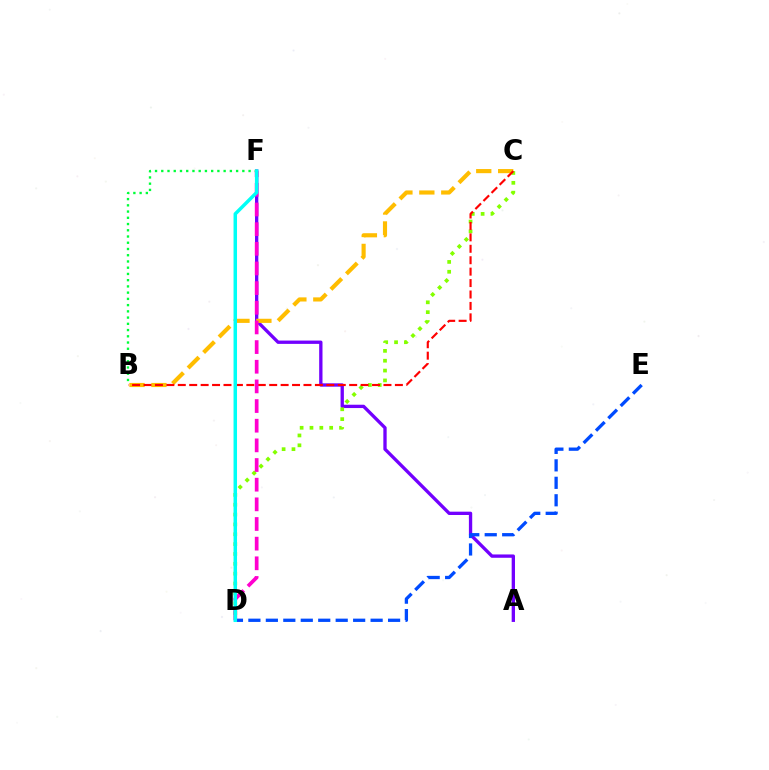{('A', 'F'): [{'color': '#7200ff', 'line_style': 'solid', 'thickness': 2.39}], ('B', 'C'): [{'color': '#ffbd00', 'line_style': 'dashed', 'thickness': 2.98}, {'color': '#ff0000', 'line_style': 'dashed', 'thickness': 1.55}], ('C', 'D'): [{'color': '#84ff00', 'line_style': 'dotted', 'thickness': 2.68}], ('D', 'E'): [{'color': '#004bff', 'line_style': 'dashed', 'thickness': 2.37}], ('B', 'F'): [{'color': '#00ff39', 'line_style': 'dotted', 'thickness': 1.69}], ('D', 'F'): [{'color': '#ff00cf', 'line_style': 'dashed', 'thickness': 2.67}, {'color': '#00fff6', 'line_style': 'solid', 'thickness': 2.51}]}